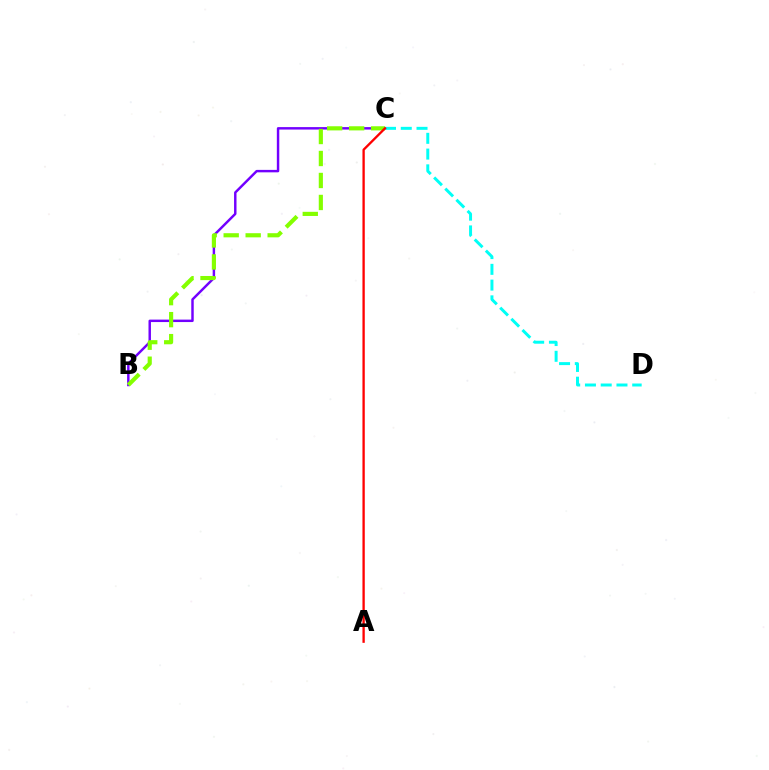{('B', 'C'): [{'color': '#7200ff', 'line_style': 'solid', 'thickness': 1.77}, {'color': '#84ff00', 'line_style': 'dashed', 'thickness': 2.99}], ('C', 'D'): [{'color': '#00fff6', 'line_style': 'dashed', 'thickness': 2.14}], ('A', 'C'): [{'color': '#ff0000', 'line_style': 'solid', 'thickness': 1.67}]}